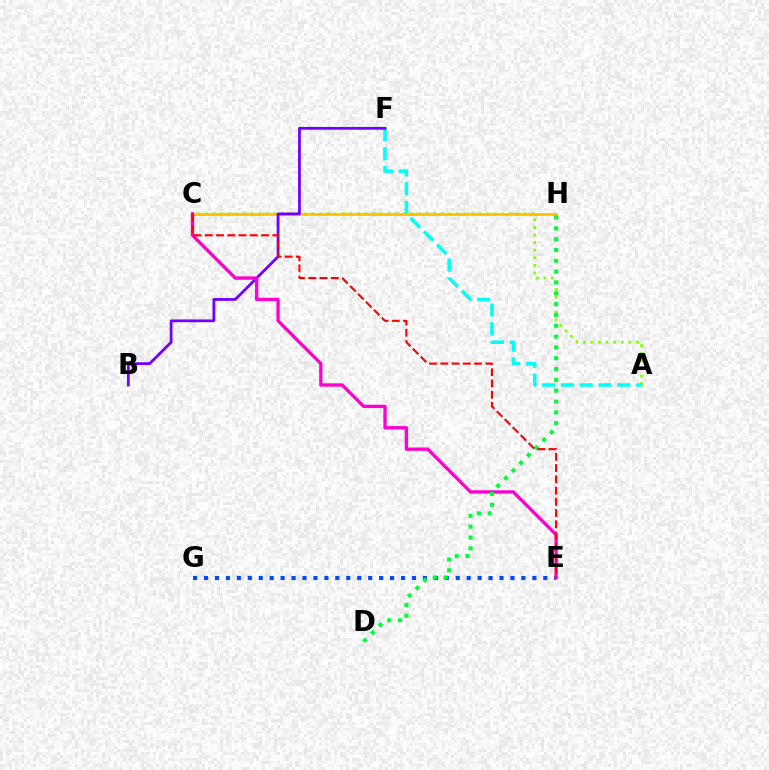{('A', 'C'): [{'color': '#84ff00', 'line_style': 'dotted', 'thickness': 2.06}], ('E', 'G'): [{'color': '#004bff', 'line_style': 'dotted', 'thickness': 2.97}], ('A', 'F'): [{'color': '#00fff6', 'line_style': 'dashed', 'thickness': 2.55}], ('C', 'H'): [{'color': '#ffbd00', 'line_style': 'solid', 'thickness': 1.91}], ('B', 'F'): [{'color': '#7200ff', 'line_style': 'solid', 'thickness': 2.0}], ('C', 'E'): [{'color': '#ff00cf', 'line_style': 'solid', 'thickness': 2.4}, {'color': '#ff0000', 'line_style': 'dashed', 'thickness': 1.53}], ('D', 'H'): [{'color': '#00ff39', 'line_style': 'dotted', 'thickness': 2.94}]}